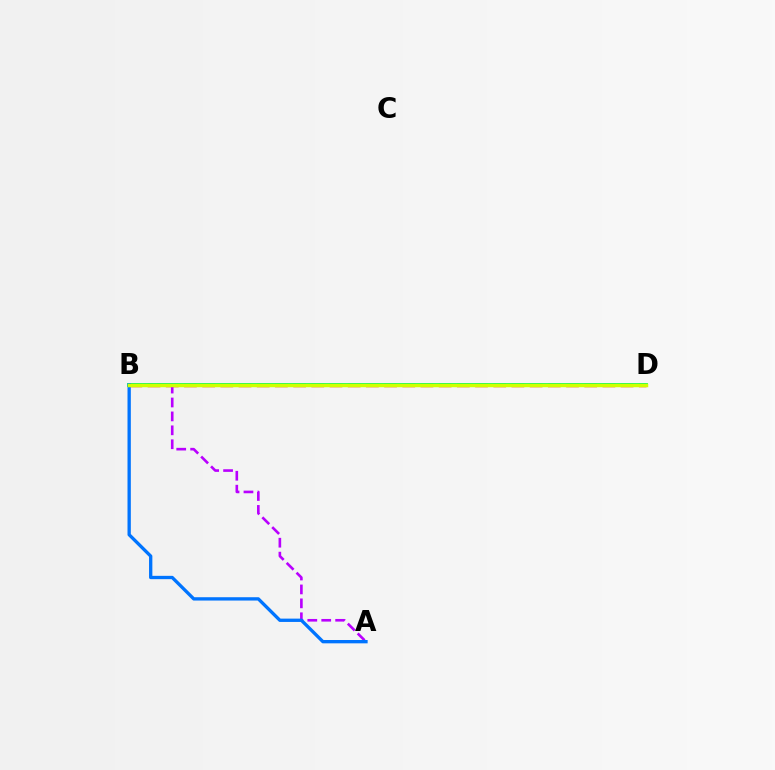{('B', 'D'): [{'color': '#ff0000', 'line_style': 'dashed', 'thickness': 2.47}, {'color': '#00ff5c', 'line_style': 'solid', 'thickness': 2.76}, {'color': '#d1ff00', 'line_style': 'solid', 'thickness': 2.52}], ('A', 'B'): [{'color': '#b900ff', 'line_style': 'dashed', 'thickness': 1.89}, {'color': '#0074ff', 'line_style': 'solid', 'thickness': 2.39}]}